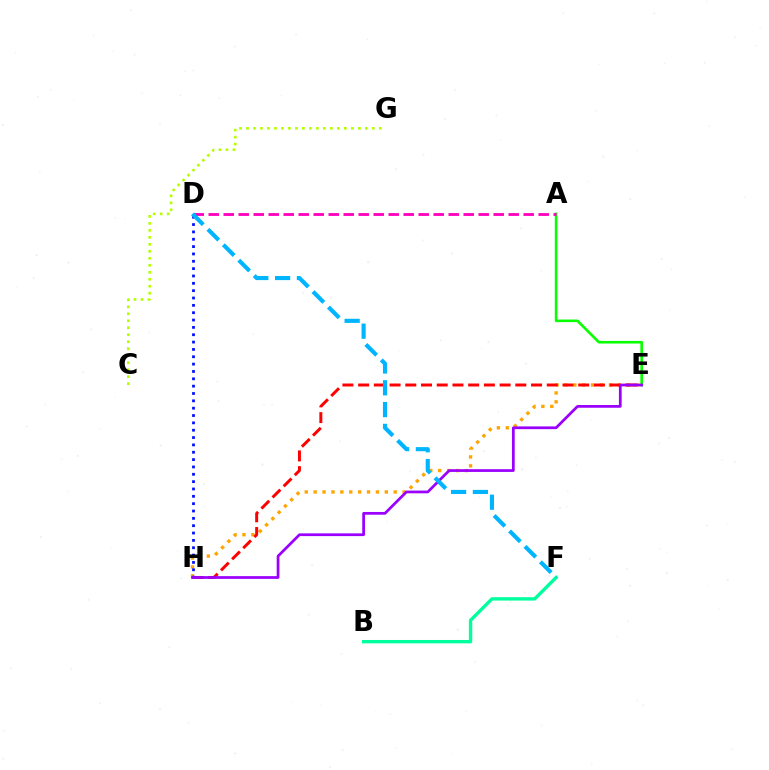{('E', 'H'): [{'color': '#ffa500', 'line_style': 'dotted', 'thickness': 2.42}, {'color': '#ff0000', 'line_style': 'dashed', 'thickness': 2.14}, {'color': '#9b00ff', 'line_style': 'solid', 'thickness': 1.97}], ('A', 'E'): [{'color': '#08ff00', 'line_style': 'solid', 'thickness': 1.88}], ('A', 'D'): [{'color': '#ff00bd', 'line_style': 'dashed', 'thickness': 2.04}], ('C', 'G'): [{'color': '#b3ff00', 'line_style': 'dotted', 'thickness': 1.9}], ('D', 'H'): [{'color': '#0010ff', 'line_style': 'dotted', 'thickness': 2.0}], ('B', 'F'): [{'color': '#00ff9d', 'line_style': 'solid', 'thickness': 2.43}], ('D', 'F'): [{'color': '#00b5ff', 'line_style': 'dashed', 'thickness': 2.96}]}